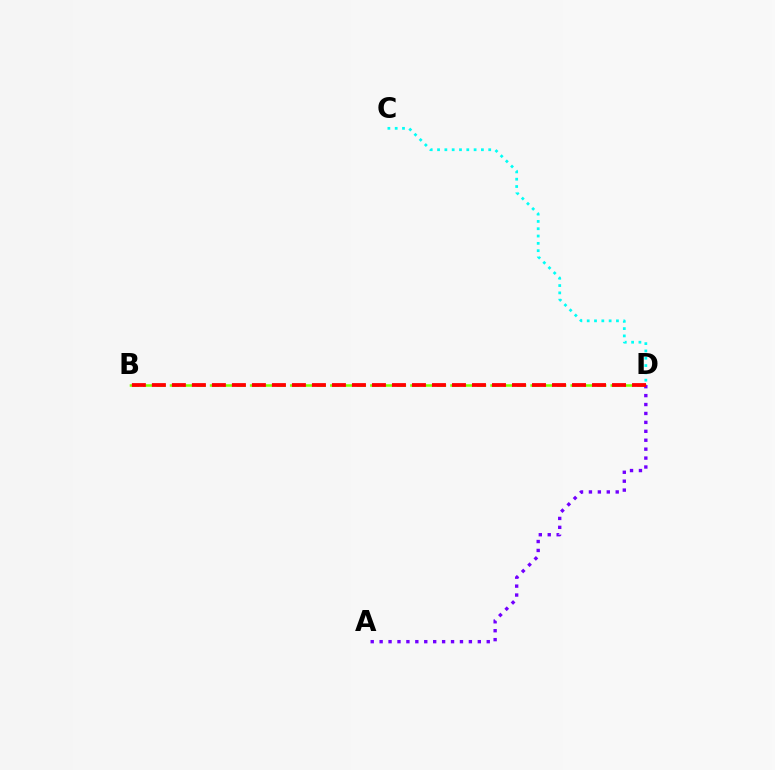{('B', 'D'): [{'color': '#84ff00', 'line_style': 'dashed', 'thickness': 1.81}, {'color': '#ff0000', 'line_style': 'dashed', 'thickness': 2.72}], ('A', 'D'): [{'color': '#7200ff', 'line_style': 'dotted', 'thickness': 2.43}], ('C', 'D'): [{'color': '#00fff6', 'line_style': 'dotted', 'thickness': 1.99}]}